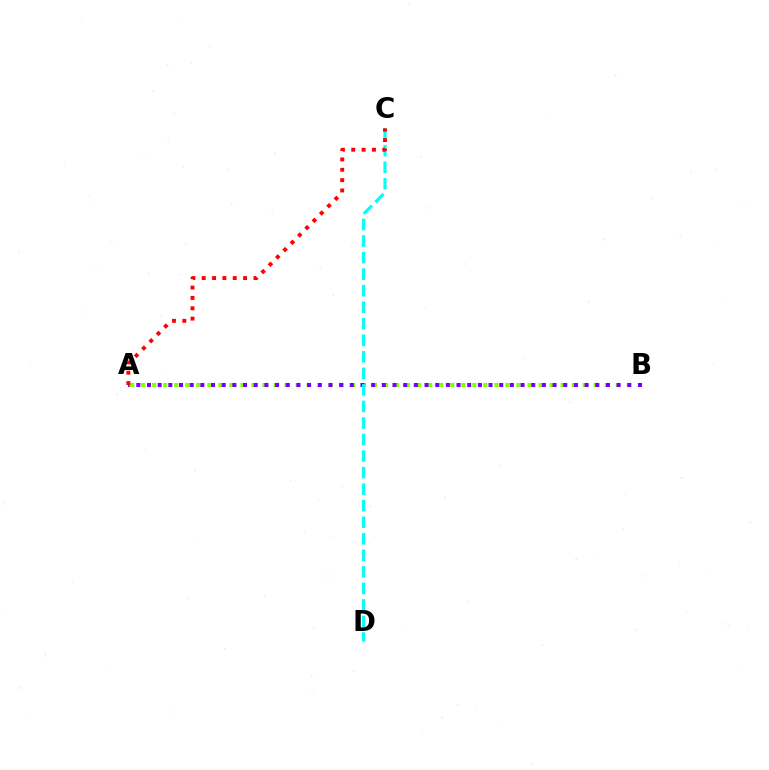{('A', 'B'): [{'color': '#84ff00', 'line_style': 'dotted', 'thickness': 3.0}, {'color': '#7200ff', 'line_style': 'dotted', 'thickness': 2.9}], ('C', 'D'): [{'color': '#00fff6', 'line_style': 'dashed', 'thickness': 2.25}], ('A', 'C'): [{'color': '#ff0000', 'line_style': 'dotted', 'thickness': 2.81}]}